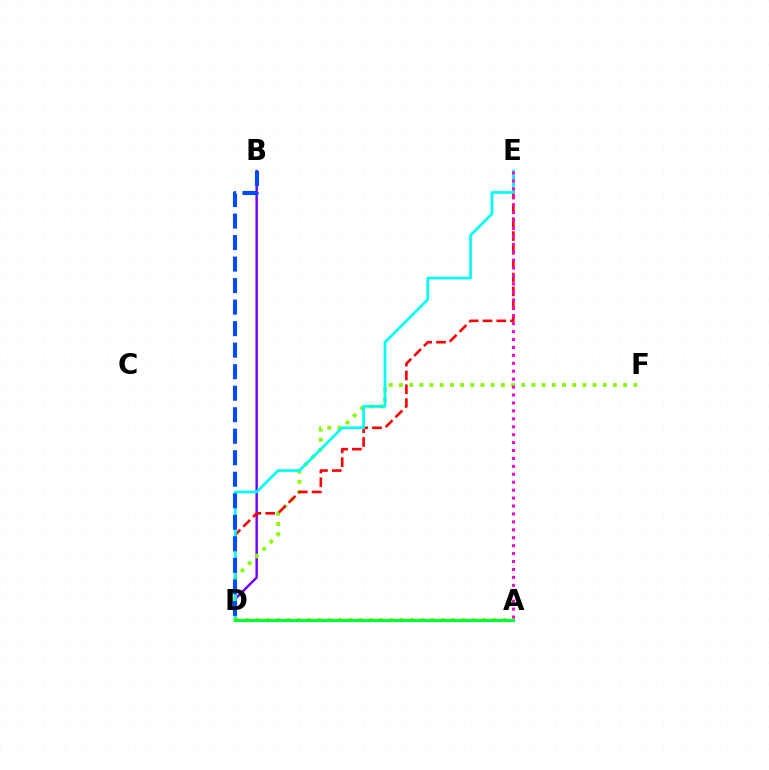{('B', 'D'): [{'color': '#7200ff', 'line_style': 'solid', 'thickness': 1.76}, {'color': '#004bff', 'line_style': 'dashed', 'thickness': 2.92}], ('D', 'F'): [{'color': '#84ff00', 'line_style': 'dotted', 'thickness': 2.77}], ('D', 'E'): [{'color': '#ff0000', 'line_style': 'dashed', 'thickness': 1.88}, {'color': '#00fff6', 'line_style': 'solid', 'thickness': 1.96}], ('A', 'D'): [{'color': '#ffbd00', 'line_style': 'dotted', 'thickness': 2.8}, {'color': '#00ff39', 'line_style': 'solid', 'thickness': 2.31}], ('A', 'E'): [{'color': '#ff00cf', 'line_style': 'dotted', 'thickness': 2.15}]}